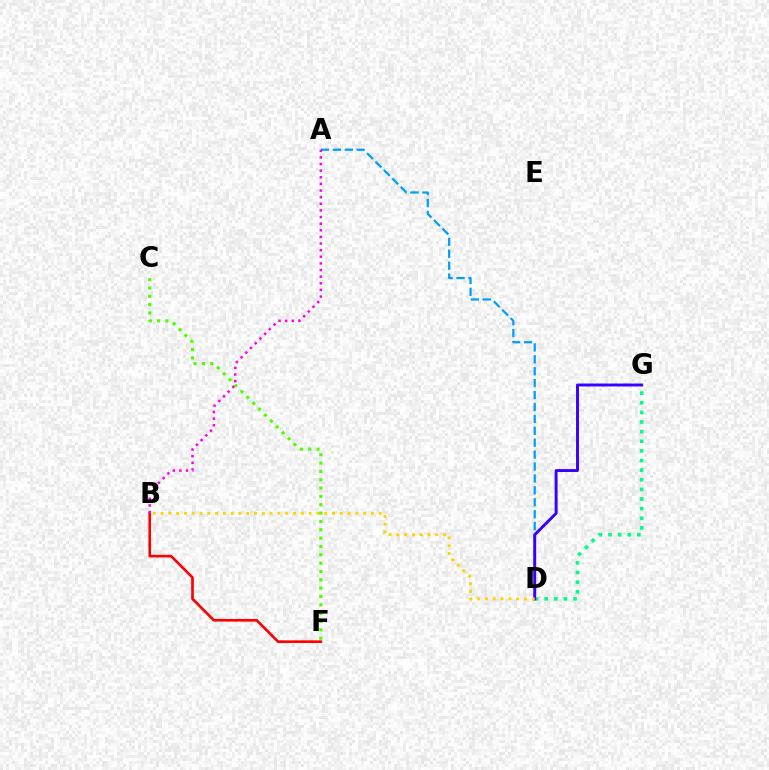{('D', 'G'): [{'color': '#00ff86', 'line_style': 'dotted', 'thickness': 2.61}, {'color': '#3700ff', 'line_style': 'solid', 'thickness': 2.11}], ('A', 'D'): [{'color': '#009eff', 'line_style': 'dashed', 'thickness': 1.62}], ('B', 'D'): [{'color': '#ffd500', 'line_style': 'dotted', 'thickness': 2.12}], ('B', 'F'): [{'color': '#ff0000', 'line_style': 'solid', 'thickness': 1.9}], ('C', 'F'): [{'color': '#4fff00', 'line_style': 'dotted', 'thickness': 2.27}], ('A', 'B'): [{'color': '#ff00ed', 'line_style': 'dotted', 'thickness': 1.8}]}